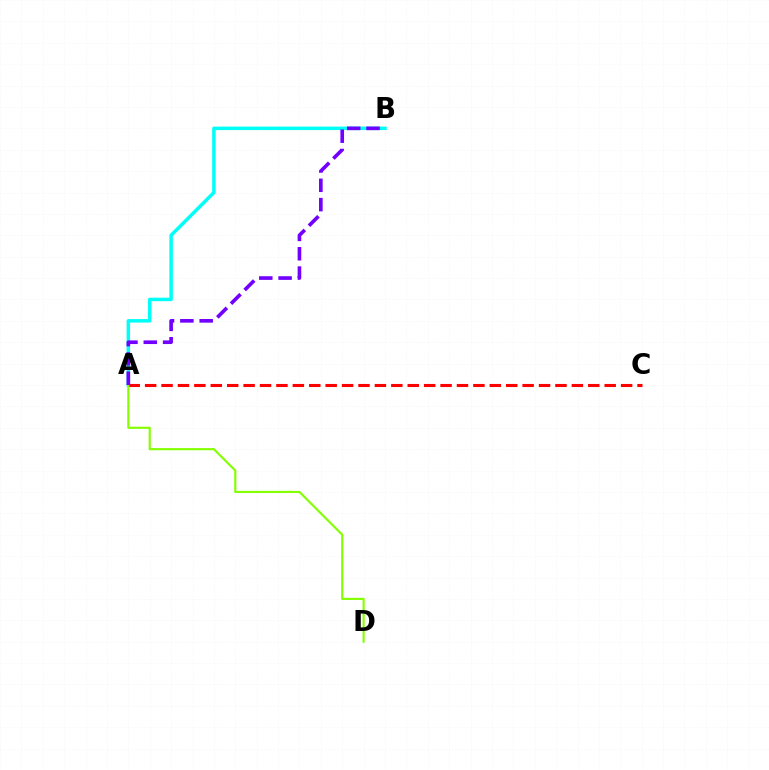{('A', 'B'): [{'color': '#00fff6', 'line_style': 'solid', 'thickness': 2.51}, {'color': '#7200ff', 'line_style': 'dashed', 'thickness': 2.63}], ('A', 'C'): [{'color': '#ff0000', 'line_style': 'dashed', 'thickness': 2.23}], ('A', 'D'): [{'color': '#84ff00', 'line_style': 'solid', 'thickness': 1.55}]}